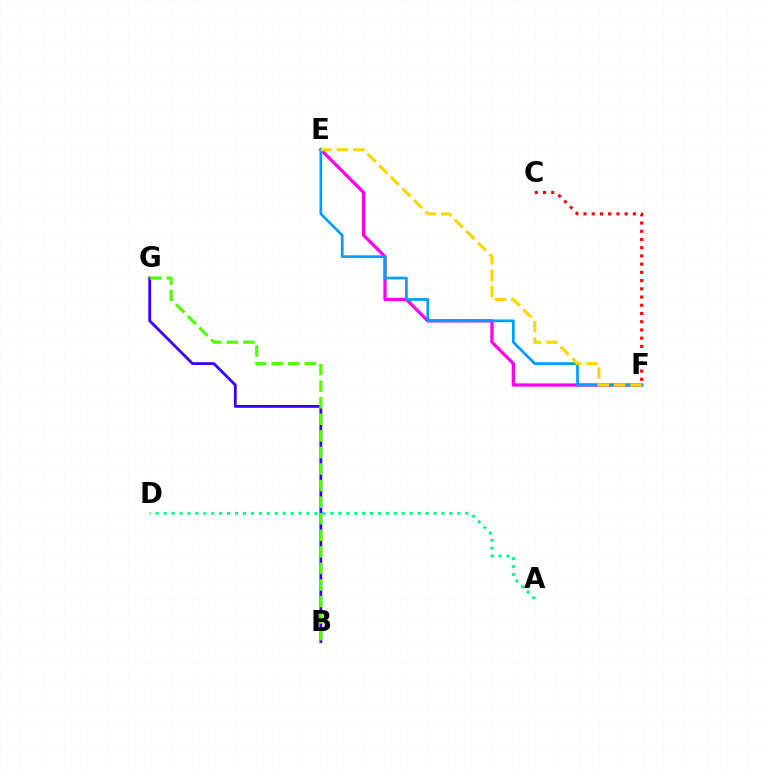{('E', 'F'): [{'color': '#ff00ed', 'line_style': 'solid', 'thickness': 2.35}, {'color': '#009eff', 'line_style': 'solid', 'thickness': 1.96}, {'color': '#ffd500', 'line_style': 'dashed', 'thickness': 2.22}], ('C', 'F'): [{'color': '#ff0000', 'line_style': 'dotted', 'thickness': 2.23}], ('A', 'D'): [{'color': '#00ff86', 'line_style': 'dotted', 'thickness': 2.16}], ('B', 'G'): [{'color': '#3700ff', 'line_style': 'solid', 'thickness': 2.03}, {'color': '#4fff00', 'line_style': 'dashed', 'thickness': 2.25}]}